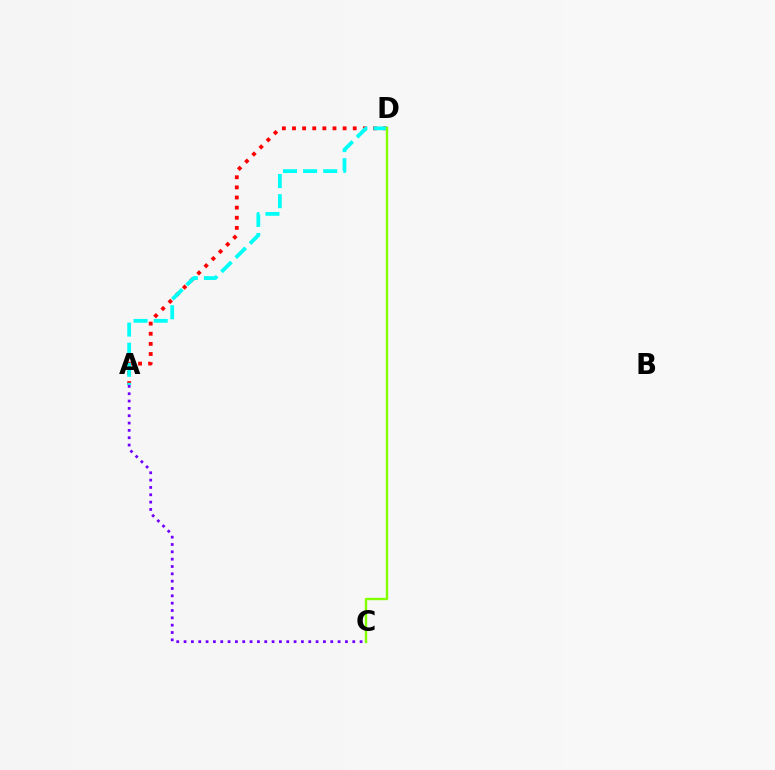{('A', 'D'): [{'color': '#ff0000', 'line_style': 'dotted', 'thickness': 2.75}, {'color': '#00fff6', 'line_style': 'dashed', 'thickness': 2.73}], ('C', 'D'): [{'color': '#84ff00', 'line_style': 'solid', 'thickness': 1.72}], ('A', 'C'): [{'color': '#7200ff', 'line_style': 'dotted', 'thickness': 1.99}]}